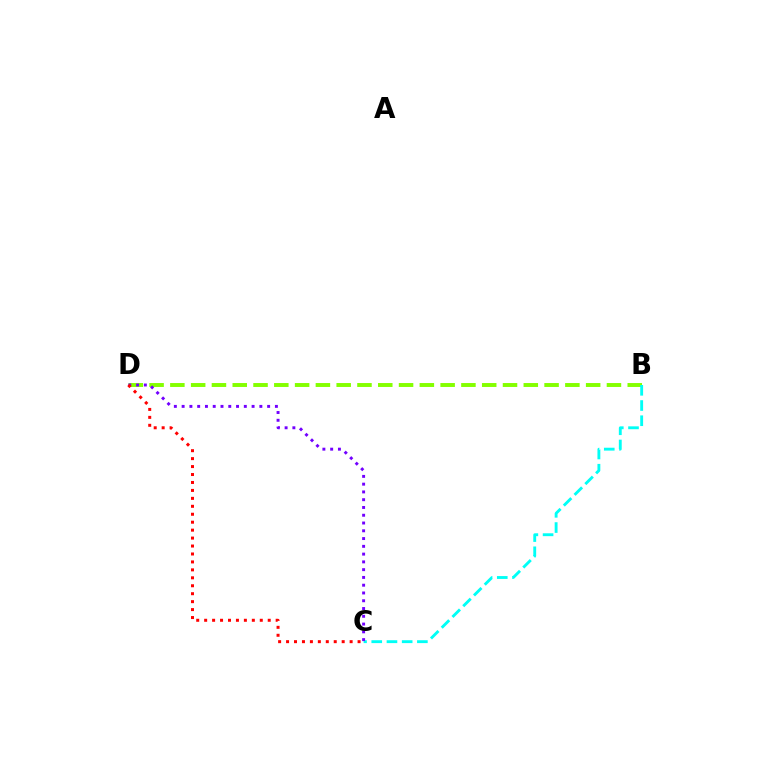{('B', 'D'): [{'color': '#84ff00', 'line_style': 'dashed', 'thickness': 2.82}], ('B', 'C'): [{'color': '#00fff6', 'line_style': 'dashed', 'thickness': 2.07}], ('C', 'D'): [{'color': '#7200ff', 'line_style': 'dotted', 'thickness': 2.11}, {'color': '#ff0000', 'line_style': 'dotted', 'thickness': 2.16}]}